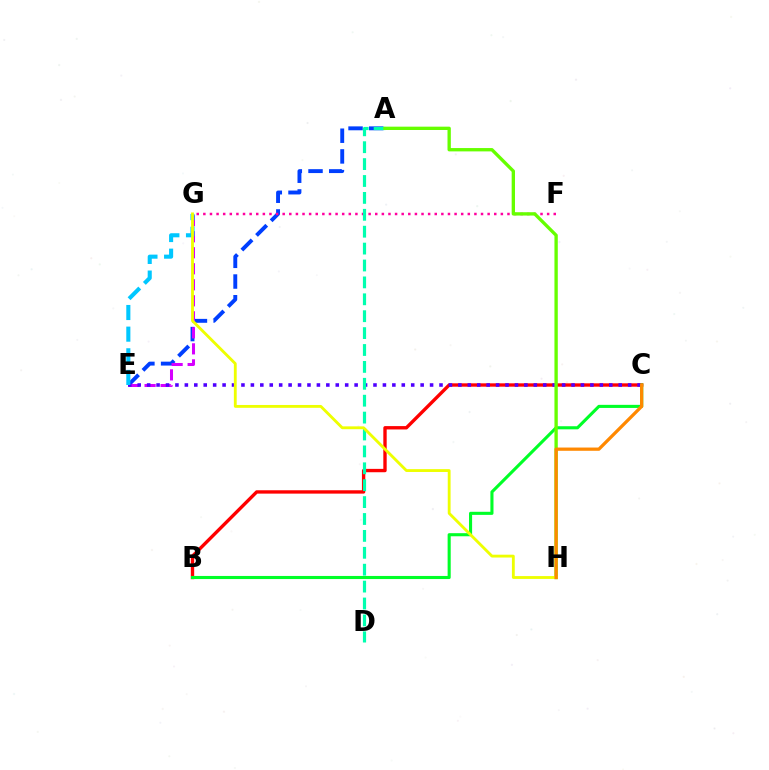{('A', 'E'): [{'color': '#003fff', 'line_style': 'dashed', 'thickness': 2.81}], ('E', 'G'): [{'color': '#d600ff', 'line_style': 'dashed', 'thickness': 2.18}, {'color': '#00c7ff', 'line_style': 'dashed', 'thickness': 2.94}], ('B', 'C'): [{'color': '#ff0000', 'line_style': 'solid', 'thickness': 2.42}, {'color': '#00ff27', 'line_style': 'solid', 'thickness': 2.23}], ('F', 'G'): [{'color': '#ff00a0', 'line_style': 'dotted', 'thickness': 1.8}], ('C', 'E'): [{'color': '#4f00ff', 'line_style': 'dotted', 'thickness': 2.56}], ('A', 'D'): [{'color': '#00ffaf', 'line_style': 'dashed', 'thickness': 2.3}], ('A', 'H'): [{'color': '#66ff00', 'line_style': 'solid', 'thickness': 2.4}], ('G', 'H'): [{'color': '#eeff00', 'line_style': 'solid', 'thickness': 2.04}], ('C', 'H'): [{'color': '#ff8800', 'line_style': 'solid', 'thickness': 2.34}]}